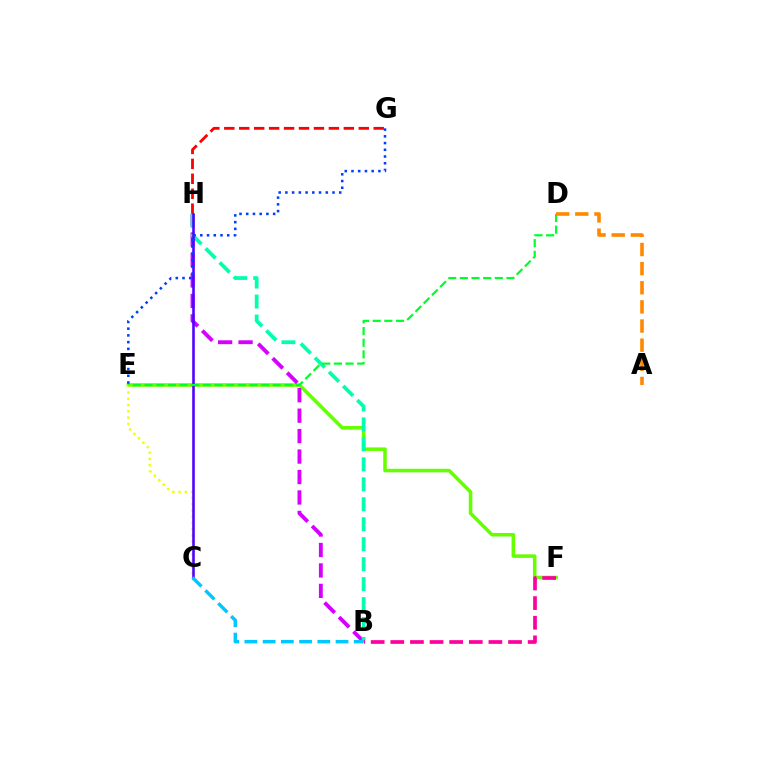{('G', 'H'): [{'color': '#ff0000', 'line_style': 'dashed', 'thickness': 2.03}], ('E', 'F'): [{'color': '#66ff00', 'line_style': 'solid', 'thickness': 2.55}], ('B', 'H'): [{'color': '#d600ff', 'line_style': 'dashed', 'thickness': 2.78}, {'color': '#00ffaf', 'line_style': 'dashed', 'thickness': 2.71}], ('C', 'E'): [{'color': '#eeff00', 'line_style': 'dotted', 'thickness': 1.71}], ('C', 'H'): [{'color': '#4f00ff', 'line_style': 'solid', 'thickness': 1.86}], ('B', 'C'): [{'color': '#00c7ff', 'line_style': 'dashed', 'thickness': 2.48}], ('B', 'F'): [{'color': '#ff00a0', 'line_style': 'dashed', 'thickness': 2.67}], ('E', 'G'): [{'color': '#003fff', 'line_style': 'dotted', 'thickness': 1.83}], ('D', 'E'): [{'color': '#00ff27', 'line_style': 'dashed', 'thickness': 1.58}], ('A', 'D'): [{'color': '#ff8800', 'line_style': 'dashed', 'thickness': 2.6}]}